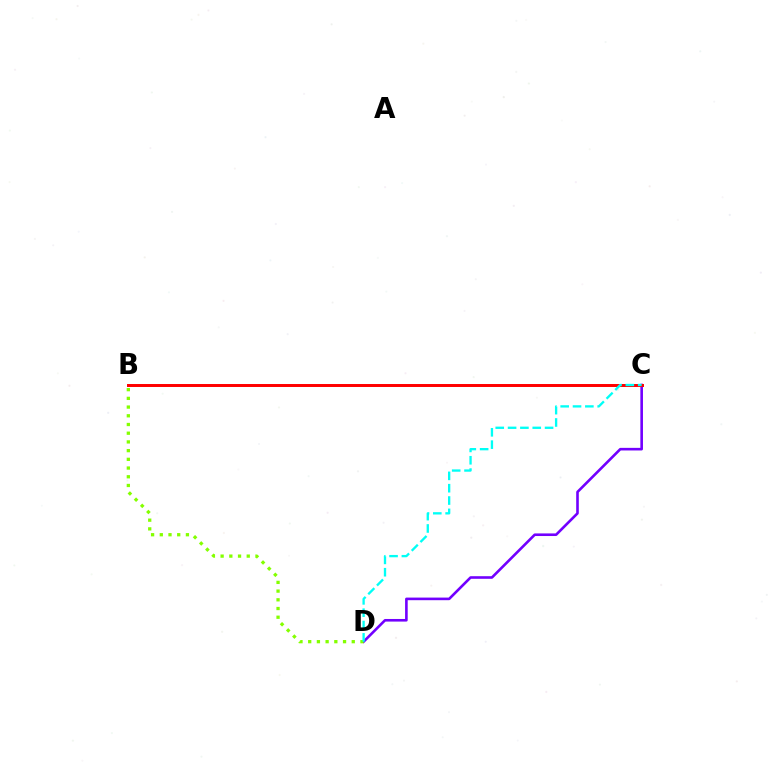{('C', 'D'): [{'color': '#7200ff', 'line_style': 'solid', 'thickness': 1.88}, {'color': '#00fff6', 'line_style': 'dashed', 'thickness': 1.68}], ('B', 'C'): [{'color': '#ff0000', 'line_style': 'solid', 'thickness': 2.14}], ('B', 'D'): [{'color': '#84ff00', 'line_style': 'dotted', 'thickness': 2.37}]}